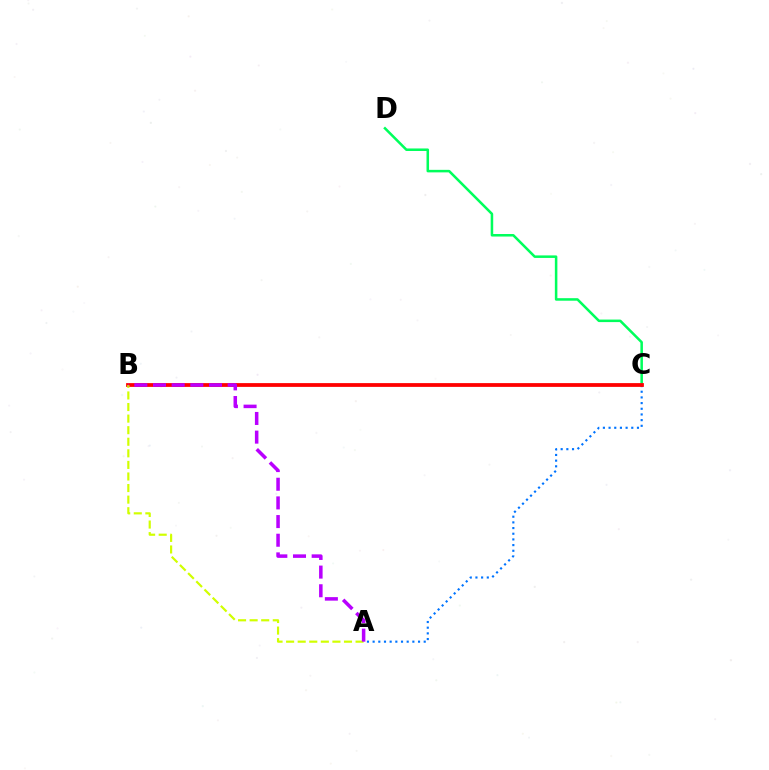{('C', 'D'): [{'color': '#00ff5c', 'line_style': 'solid', 'thickness': 1.82}], ('A', 'C'): [{'color': '#0074ff', 'line_style': 'dotted', 'thickness': 1.54}], ('B', 'C'): [{'color': '#ff0000', 'line_style': 'solid', 'thickness': 2.72}], ('A', 'B'): [{'color': '#d1ff00', 'line_style': 'dashed', 'thickness': 1.57}, {'color': '#b900ff', 'line_style': 'dashed', 'thickness': 2.54}]}